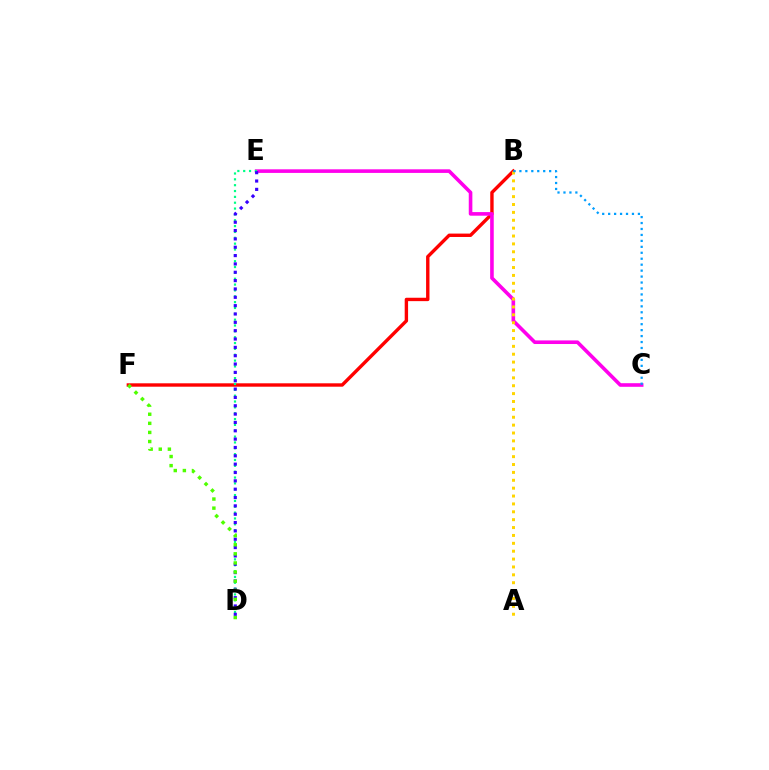{('B', 'F'): [{'color': '#ff0000', 'line_style': 'solid', 'thickness': 2.44}], ('C', 'E'): [{'color': '#ff00ed', 'line_style': 'solid', 'thickness': 2.6}], ('D', 'E'): [{'color': '#00ff86', 'line_style': 'dotted', 'thickness': 1.59}, {'color': '#3700ff', 'line_style': 'dotted', 'thickness': 2.27}], ('A', 'B'): [{'color': '#ffd500', 'line_style': 'dotted', 'thickness': 2.14}], ('B', 'C'): [{'color': '#009eff', 'line_style': 'dotted', 'thickness': 1.62}], ('D', 'F'): [{'color': '#4fff00', 'line_style': 'dotted', 'thickness': 2.47}]}